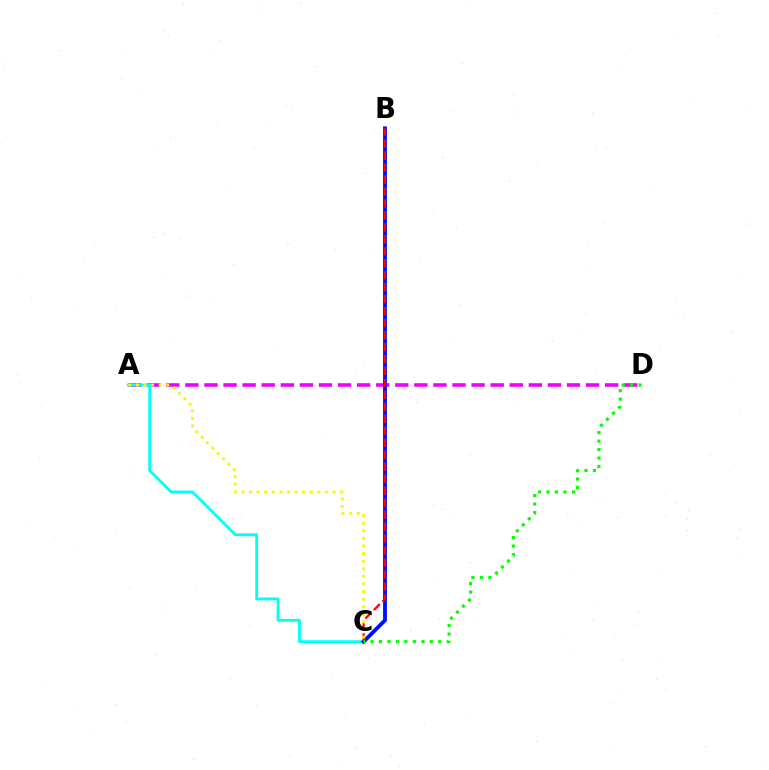{('A', 'D'): [{'color': '#ee00ff', 'line_style': 'dashed', 'thickness': 2.59}], ('A', 'C'): [{'color': '#00fff6', 'line_style': 'solid', 'thickness': 2.04}, {'color': '#fcf500', 'line_style': 'dotted', 'thickness': 2.07}], ('B', 'C'): [{'color': '#0010ff', 'line_style': 'solid', 'thickness': 2.78}, {'color': '#ff0000', 'line_style': 'dashed', 'thickness': 1.63}], ('C', 'D'): [{'color': '#08ff00', 'line_style': 'dotted', 'thickness': 2.3}]}